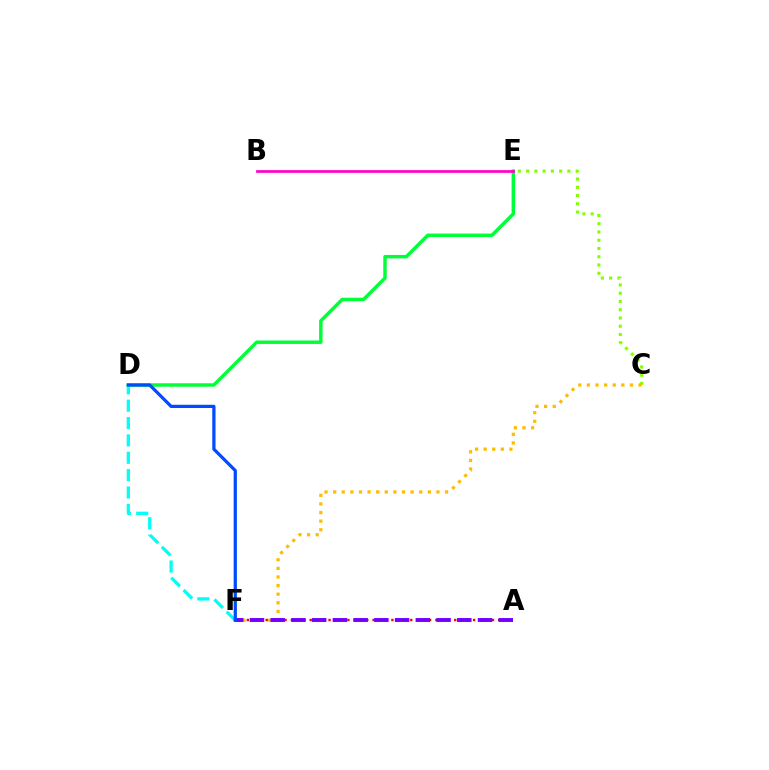{('A', 'F'): [{'color': '#ff0000', 'line_style': 'dotted', 'thickness': 1.71}, {'color': '#7200ff', 'line_style': 'dashed', 'thickness': 2.82}], ('D', 'E'): [{'color': '#00ff39', 'line_style': 'solid', 'thickness': 2.49}], ('C', 'E'): [{'color': '#84ff00', 'line_style': 'dotted', 'thickness': 2.24}], ('C', 'F'): [{'color': '#ffbd00', 'line_style': 'dotted', 'thickness': 2.34}], ('D', 'F'): [{'color': '#00fff6', 'line_style': 'dashed', 'thickness': 2.36}, {'color': '#004bff', 'line_style': 'solid', 'thickness': 2.34}], ('B', 'E'): [{'color': '#ff00cf', 'line_style': 'solid', 'thickness': 1.96}]}